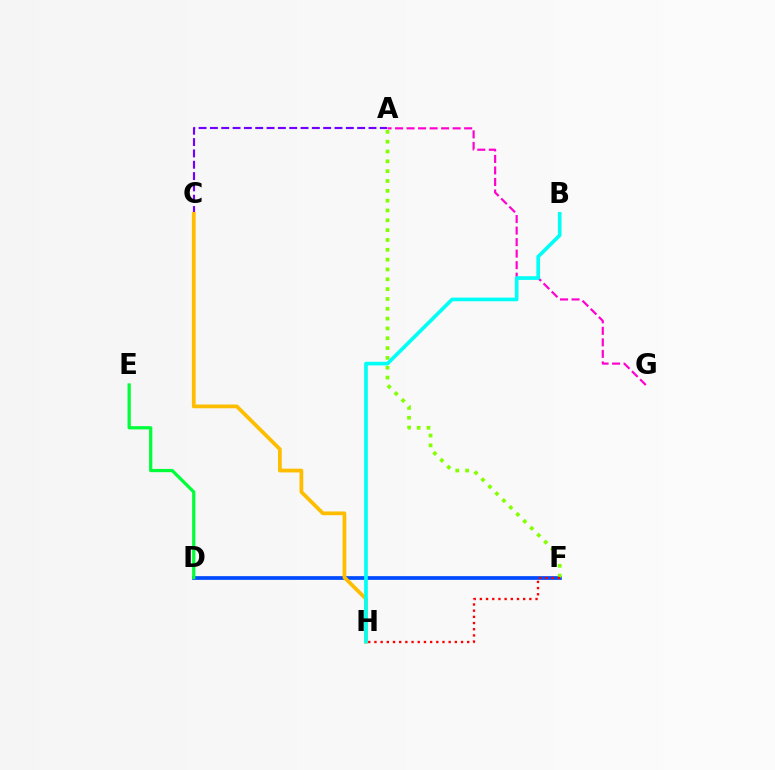{('A', 'C'): [{'color': '#7200ff', 'line_style': 'dashed', 'thickness': 1.54}], ('A', 'G'): [{'color': '#ff00cf', 'line_style': 'dashed', 'thickness': 1.56}], ('D', 'F'): [{'color': '#004bff', 'line_style': 'solid', 'thickness': 2.68}], ('C', 'H'): [{'color': '#ffbd00', 'line_style': 'solid', 'thickness': 2.7}], ('A', 'F'): [{'color': '#84ff00', 'line_style': 'dotted', 'thickness': 2.67}], ('F', 'H'): [{'color': '#ff0000', 'line_style': 'dotted', 'thickness': 1.68}], ('D', 'E'): [{'color': '#00ff39', 'line_style': 'solid', 'thickness': 2.33}], ('B', 'H'): [{'color': '#00fff6', 'line_style': 'solid', 'thickness': 2.63}]}